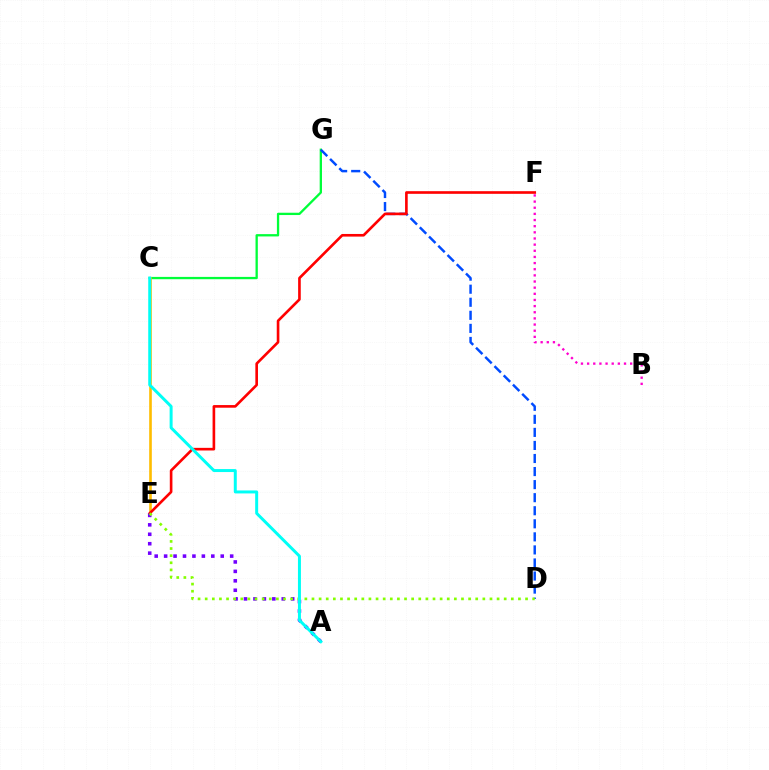{('C', 'G'): [{'color': '#00ff39', 'line_style': 'solid', 'thickness': 1.66}], ('B', 'F'): [{'color': '#ff00cf', 'line_style': 'dotted', 'thickness': 1.67}], ('C', 'E'): [{'color': '#ffbd00', 'line_style': 'solid', 'thickness': 1.9}], ('D', 'G'): [{'color': '#004bff', 'line_style': 'dashed', 'thickness': 1.77}], ('E', 'F'): [{'color': '#ff0000', 'line_style': 'solid', 'thickness': 1.9}], ('A', 'E'): [{'color': '#7200ff', 'line_style': 'dotted', 'thickness': 2.56}], ('D', 'E'): [{'color': '#84ff00', 'line_style': 'dotted', 'thickness': 1.93}], ('A', 'C'): [{'color': '#00fff6', 'line_style': 'solid', 'thickness': 2.15}]}